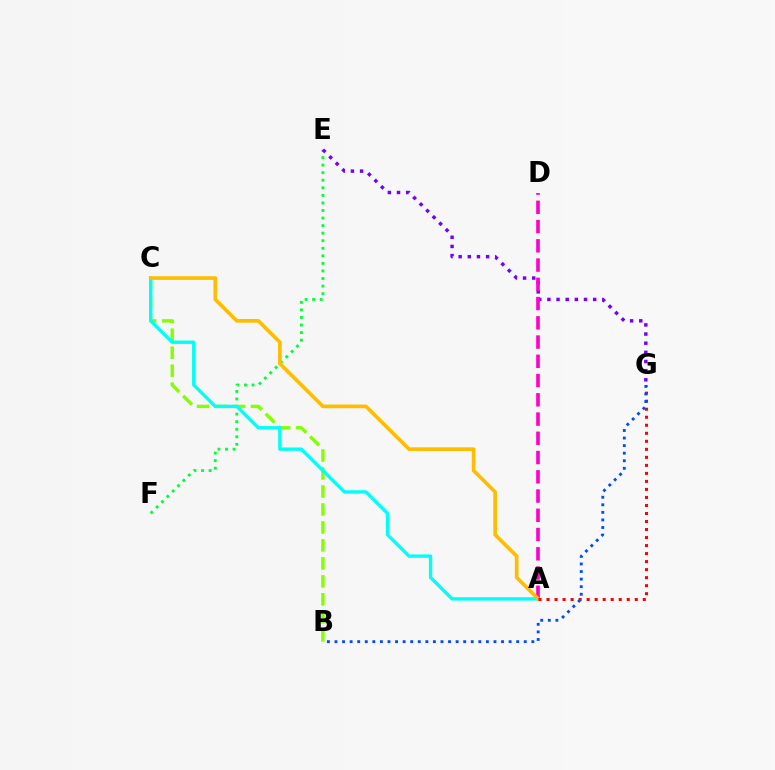{('B', 'C'): [{'color': '#84ff00', 'line_style': 'dashed', 'thickness': 2.44}], ('E', 'F'): [{'color': '#00ff39', 'line_style': 'dotted', 'thickness': 2.05}], ('E', 'G'): [{'color': '#7200ff', 'line_style': 'dotted', 'thickness': 2.49}], ('A', 'C'): [{'color': '#00fff6', 'line_style': 'solid', 'thickness': 2.43}, {'color': '#ffbd00', 'line_style': 'solid', 'thickness': 2.65}], ('A', 'D'): [{'color': '#ff00cf', 'line_style': 'dashed', 'thickness': 2.61}], ('A', 'G'): [{'color': '#ff0000', 'line_style': 'dotted', 'thickness': 2.18}], ('B', 'G'): [{'color': '#004bff', 'line_style': 'dotted', 'thickness': 2.06}]}